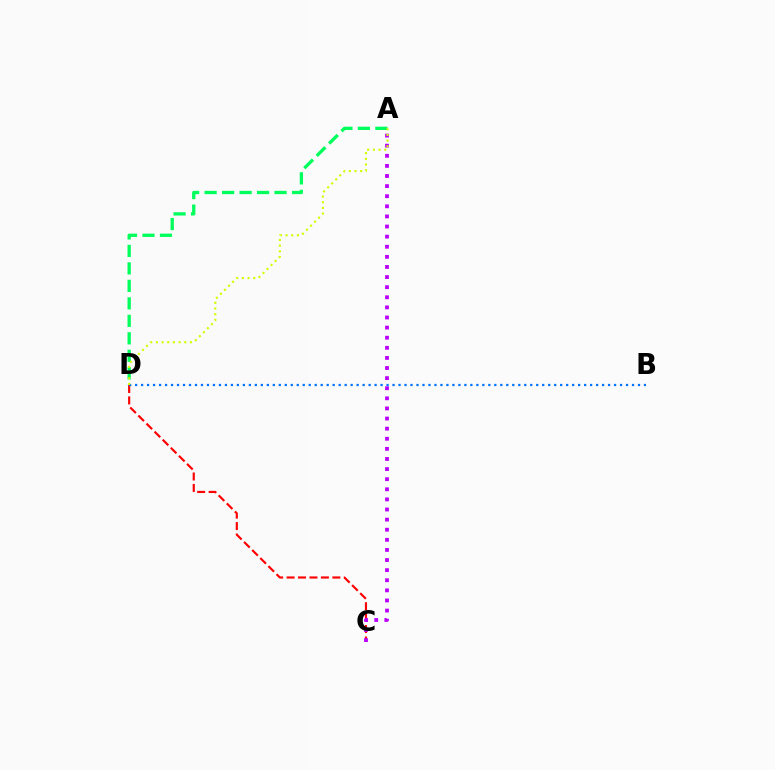{('C', 'D'): [{'color': '#ff0000', 'line_style': 'dashed', 'thickness': 1.55}], ('A', 'C'): [{'color': '#b900ff', 'line_style': 'dotted', 'thickness': 2.75}], ('A', 'D'): [{'color': '#00ff5c', 'line_style': 'dashed', 'thickness': 2.38}, {'color': '#d1ff00', 'line_style': 'dotted', 'thickness': 1.54}], ('B', 'D'): [{'color': '#0074ff', 'line_style': 'dotted', 'thickness': 1.63}]}